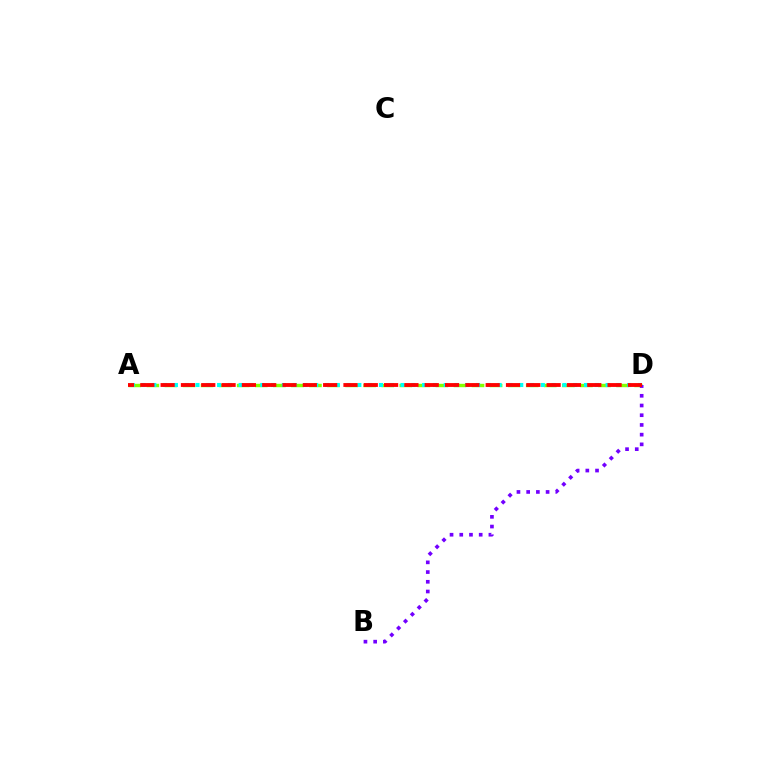{('A', 'D'): [{'color': '#84ff00', 'line_style': 'dashed', 'thickness': 2.45}, {'color': '#00fff6', 'line_style': 'dotted', 'thickness': 2.93}, {'color': '#ff0000', 'line_style': 'dashed', 'thickness': 2.76}], ('B', 'D'): [{'color': '#7200ff', 'line_style': 'dotted', 'thickness': 2.64}]}